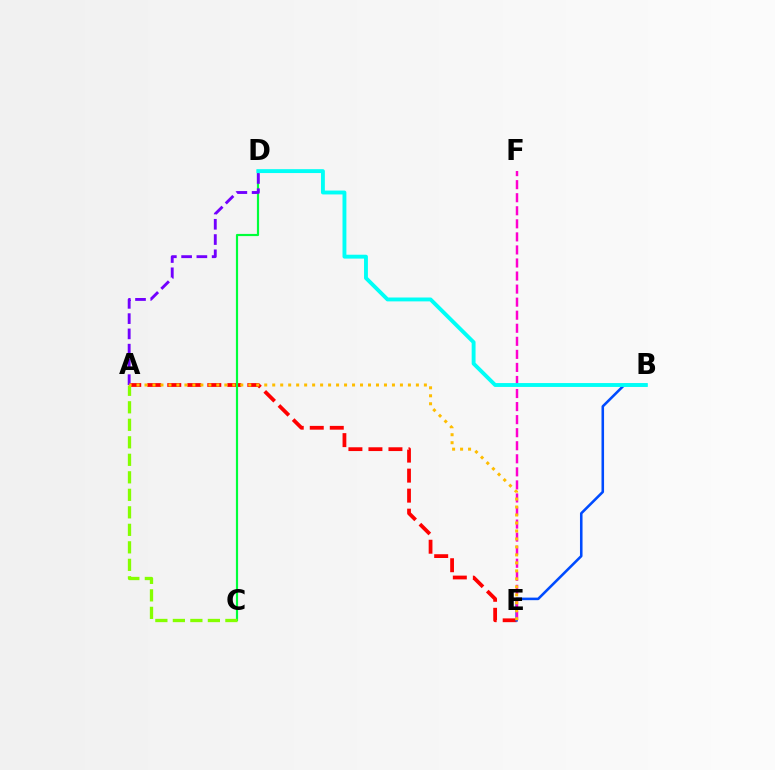{('A', 'E'): [{'color': '#ff0000', 'line_style': 'dashed', 'thickness': 2.72}, {'color': '#ffbd00', 'line_style': 'dotted', 'thickness': 2.17}], ('B', 'E'): [{'color': '#004bff', 'line_style': 'solid', 'thickness': 1.85}], ('C', 'D'): [{'color': '#00ff39', 'line_style': 'solid', 'thickness': 1.57}], ('A', 'C'): [{'color': '#84ff00', 'line_style': 'dashed', 'thickness': 2.38}], ('E', 'F'): [{'color': '#ff00cf', 'line_style': 'dashed', 'thickness': 1.77}], ('A', 'D'): [{'color': '#7200ff', 'line_style': 'dashed', 'thickness': 2.07}], ('B', 'D'): [{'color': '#00fff6', 'line_style': 'solid', 'thickness': 2.79}]}